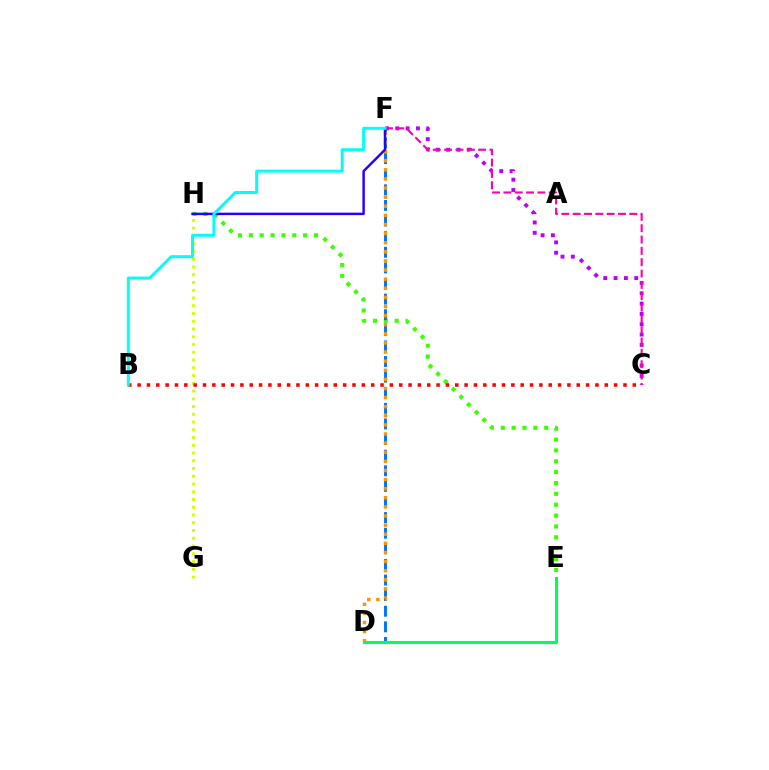{('E', 'H'): [{'color': '#3dff00', 'line_style': 'dotted', 'thickness': 2.95}], ('C', 'F'): [{'color': '#b900ff', 'line_style': 'dotted', 'thickness': 2.81}, {'color': '#ff00ac', 'line_style': 'dashed', 'thickness': 1.54}], ('D', 'F'): [{'color': '#0074ff', 'line_style': 'dashed', 'thickness': 2.12}, {'color': '#ff9400', 'line_style': 'dotted', 'thickness': 2.48}], ('D', 'E'): [{'color': '#00ff5c', 'line_style': 'solid', 'thickness': 2.21}], ('G', 'H'): [{'color': '#d1ff00', 'line_style': 'dotted', 'thickness': 2.11}], ('B', 'C'): [{'color': '#ff0000', 'line_style': 'dotted', 'thickness': 2.54}], ('F', 'H'): [{'color': '#2500ff', 'line_style': 'solid', 'thickness': 1.76}], ('B', 'F'): [{'color': '#00fff6', 'line_style': 'solid', 'thickness': 2.14}]}